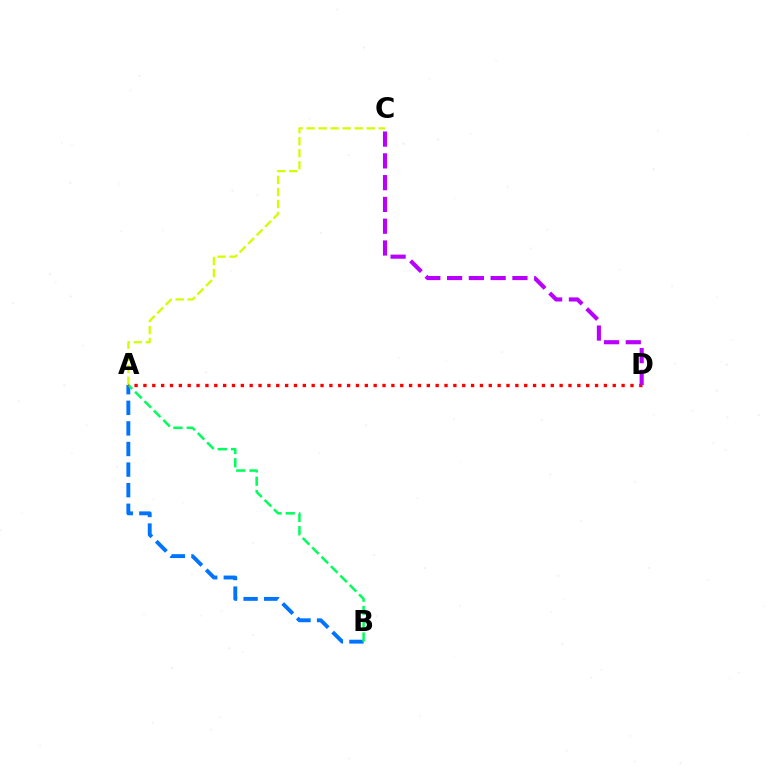{('A', 'B'): [{'color': '#0074ff', 'line_style': 'dashed', 'thickness': 2.8}, {'color': '#00ff5c', 'line_style': 'dashed', 'thickness': 1.81}], ('A', 'C'): [{'color': '#d1ff00', 'line_style': 'dashed', 'thickness': 1.63}], ('A', 'D'): [{'color': '#ff0000', 'line_style': 'dotted', 'thickness': 2.41}], ('C', 'D'): [{'color': '#b900ff', 'line_style': 'dashed', 'thickness': 2.96}]}